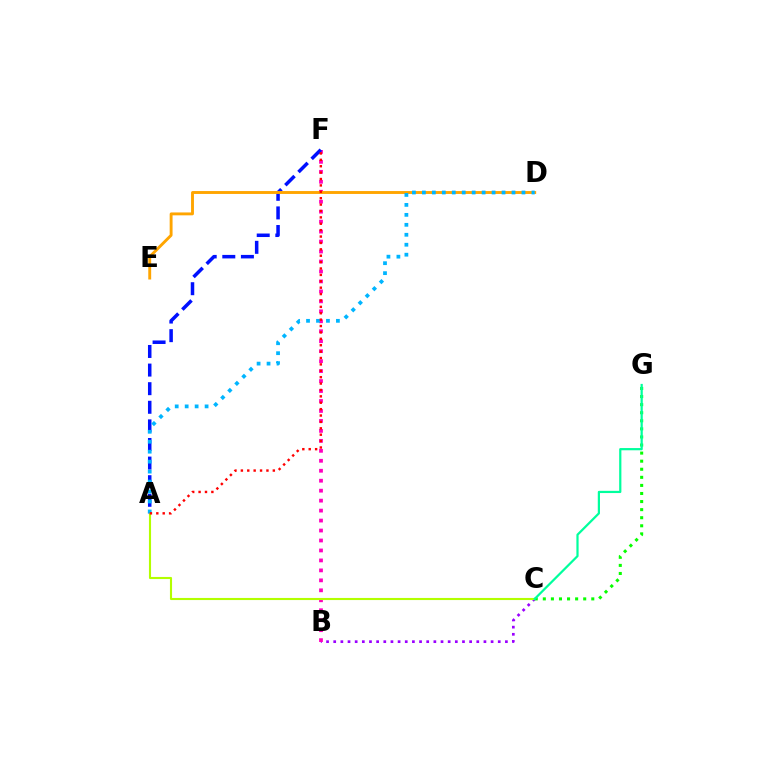{('B', 'C'): [{'color': '#9b00ff', 'line_style': 'dotted', 'thickness': 1.94}], ('B', 'F'): [{'color': '#ff00bd', 'line_style': 'dotted', 'thickness': 2.71}], ('A', 'F'): [{'color': '#0010ff', 'line_style': 'dashed', 'thickness': 2.53}, {'color': '#ff0000', 'line_style': 'dotted', 'thickness': 1.74}], ('A', 'C'): [{'color': '#b3ff00', 'line_style': 'solid', 'thickness': 1.52}], ('C', 'G'): [{'color': '#08ff00', 'line_style': 'dotted', 'thickness': 2.19}, {'color': '#00ff9d', 'line_style': 'solid', 'thickness': 1.6}], ('D', 'E'): [{'color': '#ffa500', 'line_style': 'solid', 'thickness': 2.08}], ('A', 'D'): [{'color': '#00b5ff', 'line_style': 'dotted', 'thickness': 2.71}]}